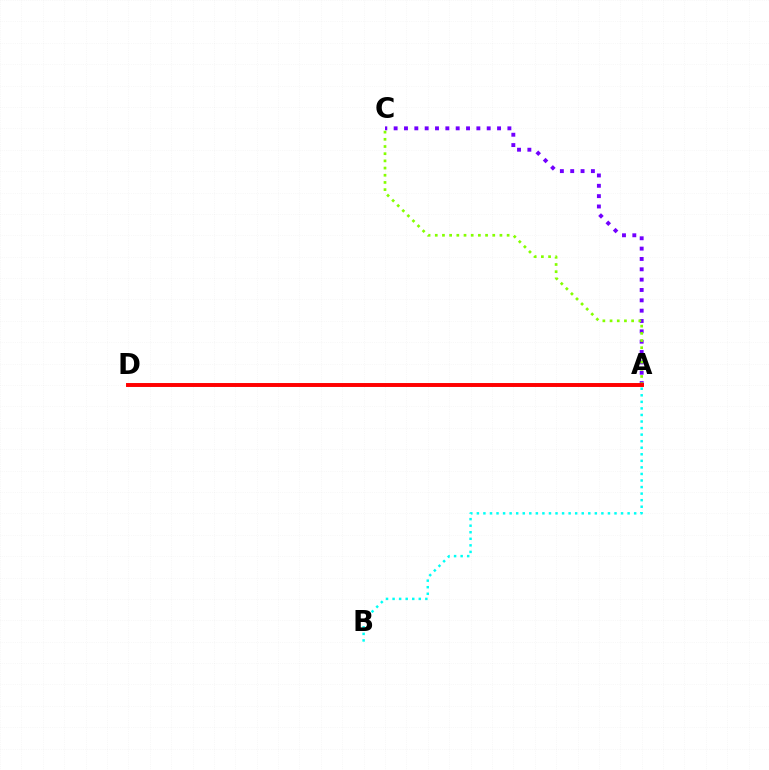{('A', 'C'): [{'color': '#7200ff', 'line_style': 'dotted', 'thickness': 2.81}, {'color': '#84ff00', 'line_style': 'dotted', 'thickness': 1.95}], ('A', 'D'): [{'color': '#ff0000', 'line_style': 'solid', 'thickness': 2.83}], ('A', 'B'): [{'color': '#00fff6', 'line_style': 'dotted', 'thickness': 1.78}]}